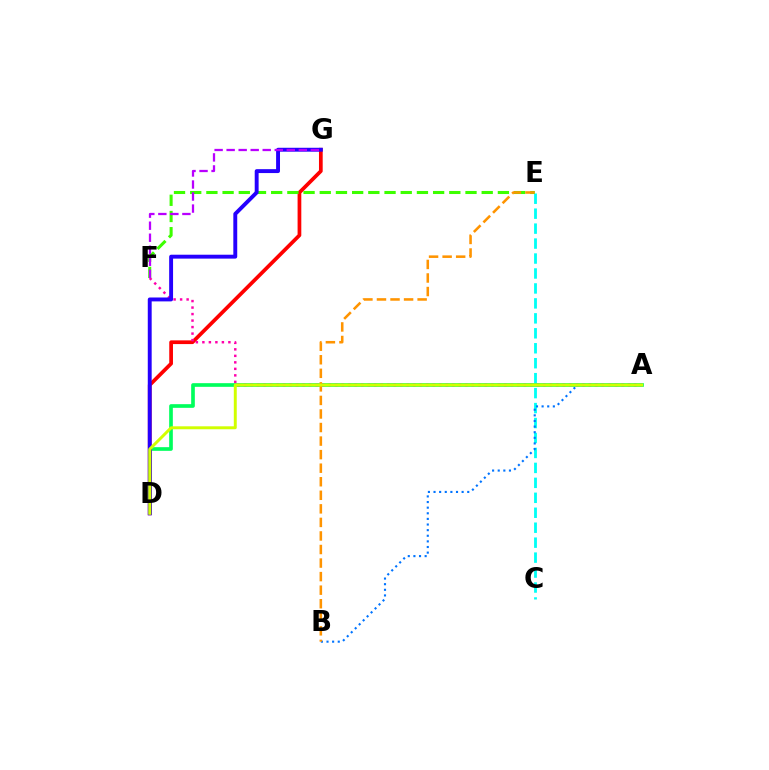{('C', 'E'): [{'color': '#00fff6', 'line_style': 'dashed', 'thickness': 2.03}], ('A', 'D'): [{'color': '#00ff5c', 'line_style': 'solid', 'thickness': 2.64}, {'color': '#d1ff00', 'line_style': 'solid', 'thickness': 2.12}], ('D', 'G'): [{'color': '#ff0000', 'line_style': 'solid', 'thickness': 2.68}, {'color': '#2500ff', 'line_style': 'solid', 'thickness': 2.81}], ('A', 'F'): [{'color': '#ff00ac', 'line_style': 'dotted', 'thickness': 1.77}], ('E', 'F'): [{'color': '#3dff00', 'line_style': 'dashed', 'thickness': 2.2}], ('A', 'B'): [{'color': '#0074ff', 'line_style': 'dotted', 'thickness': 1.53}], ('F', 'G'): [{'color': '#b900ff', 'line_style': 'dashed', 'thickness': 1.63}], ('B', 'E'): [{'color': '#ff9400', 'line_style': 'dashed', 'thickness': 1.84}]}